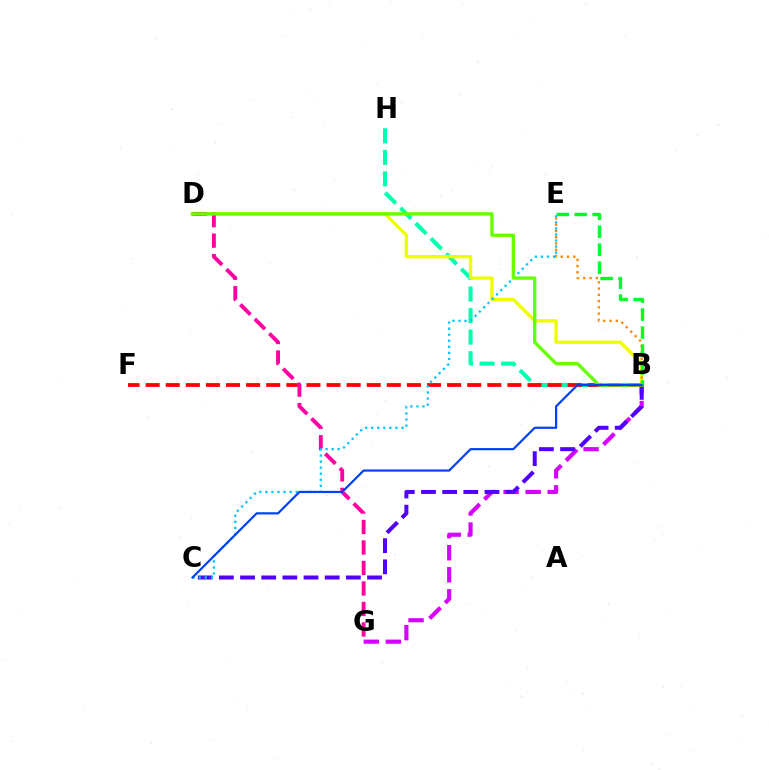{('B', 'G'): [{'color': '#d600ff', 'line_style': 'dashed', 'thickness': 2.99}], ('B', 'H'): [{'color': '#00ffaf', 'line_style': 'dashed', 'thickness': 2.92}], ('B', 'D'): [{'color': '#eeff00', 'line_style': 'solid', 'thickness': 2.41}, {'color': '#66ff00', 'line_style': 'solid', 'thickness': 2.42}], ('B', 'E'): [{'color': '#ff8800', 'line_style': 'dotted', 'thickness': 1.7}, {'color': '#00ff27', 'line_style': 'dashed', 'thickness': 2.44}], ('B', 'F'): [{'color': '#ff0000', 'line_style': 'dashed', 'thickness': 2.73}], ('D', 'G'): [{'color': '#ff00a0', 'line_style': 'dashed', 'thickness': 2.78}], ('B', 'C'): [{'color': '#4f00ff', 'line_style': 'dashed', 'thickness': 2.88}, {'color': '#003fff', 'line_style': 'solid', 'thickness': 1.57}], ('C', 'E'): [{'color': '#00c7ff', 'line_style': 'dotted', 'thickness': 1.65}]}